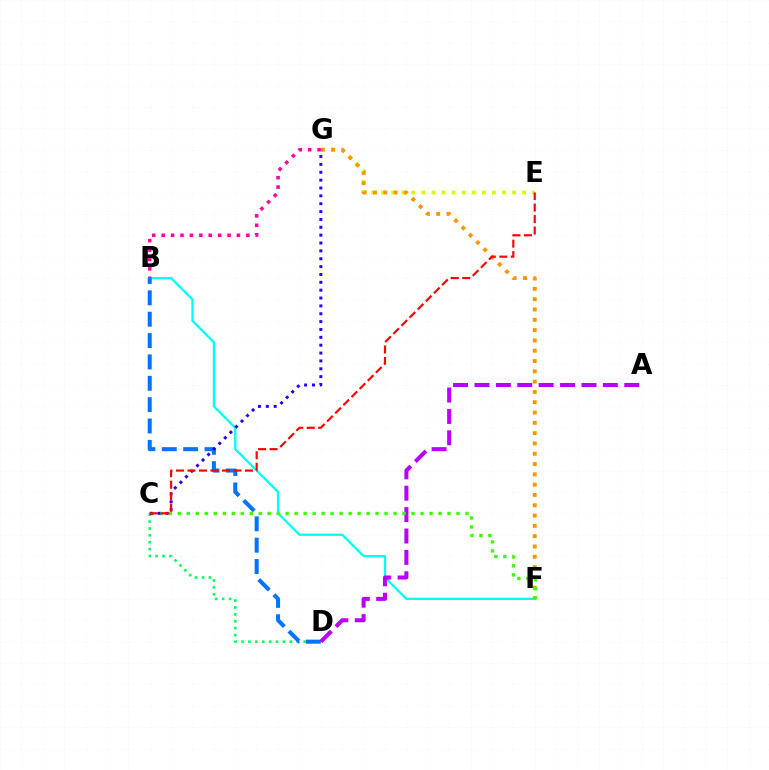{('C', 'D'): [{'color': '#00ff5c', 'line_style': 'dotted', 'thickness': 1.88}], ('E', 'G'): [{'color': '#d1ff00', 'line_style': 'dotted', 'thickness': 2.74}], ('B', 'F'): [{'color': '#00fff6', 'line_style': 'solid', 'thickness': 1.64}], ('B', 'G'): [{'color': '#ff00ac', 'line_style': 'dotted', 'thickness': 2.56}], ('F', 'G'): [{'color': '#ff9400', 'line_style': 'dotted', 'thickness': 2.8}], ('B', 'D'): [{'color': '#0074ff', 'line_style': 'dashed', 'thickness': 2.9}], ('A', 'D'): [{'color': '#b900ff', 'line_style': 'dashed', 'thickness': 2.91}], ('C', 'F'): [{'color': '#3dff00', 'line_style': 'dotted', 'thickness': 2.44}], ('C', 'G'): [{'color': '#2500ff', 'line_style': 'dotted', 'thickness': 2.14}], ('C', 'E'): [{'color': '#ff0000', 'line_style': 'dashed', 'thickness': 1.56}]}